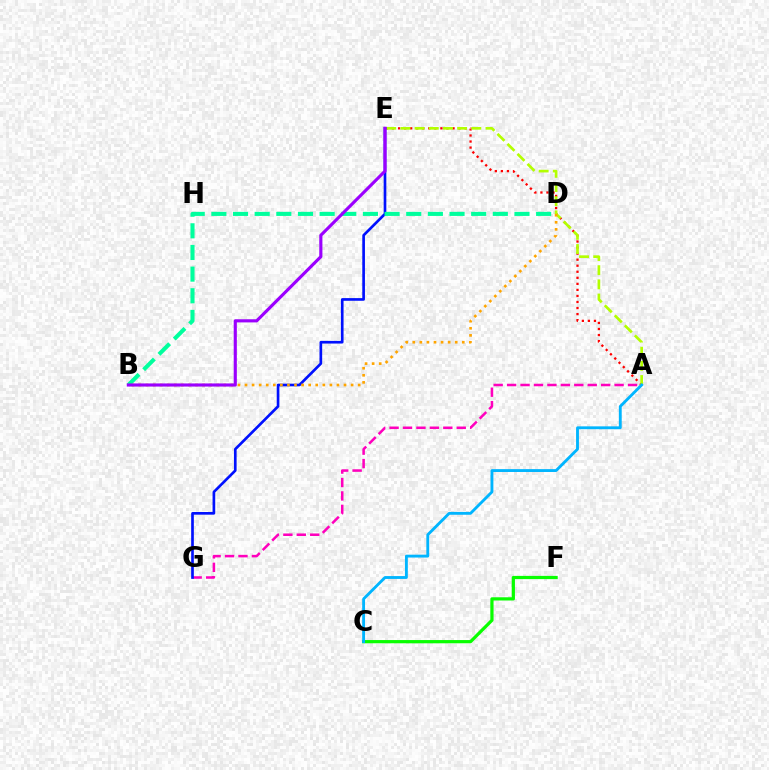{('A', 'G'): [{'color': '#ff00bd', 'line_style': 'dashed', 'thickness': 1.83}], ('A', 'E'): [{'color': '#ff0000', 'line_style': 'dotted', 'thickness': 1.64}, {'color': '#b3ff00', 'line_style': 'dashed', 'thickness': 1.93}], ('E', 'G'): [{'color': '#0010ff', 'line_style': 'solid', 'thickness': 1.92}], ('C', 'F'): [{'color': '#08ff00', 'line_style': 'solid', 'thickness': 2.32}], ('A', 'C'): [{'color': '#00b5ff', 'line_style': 'solid', 'thickness': 2.06}], ('B', 'D'): [{'color': '#ffa500', 'line_style': 'dotted', 'thickness': 1.92}, {'color': '#00ff9d', 'line_style': 'dashed', 'thickness': 2.94}], ('B', 'E'): [{'color': '#9b00ff', 'line_style': 'solid', 'thickness': 2.26}]}